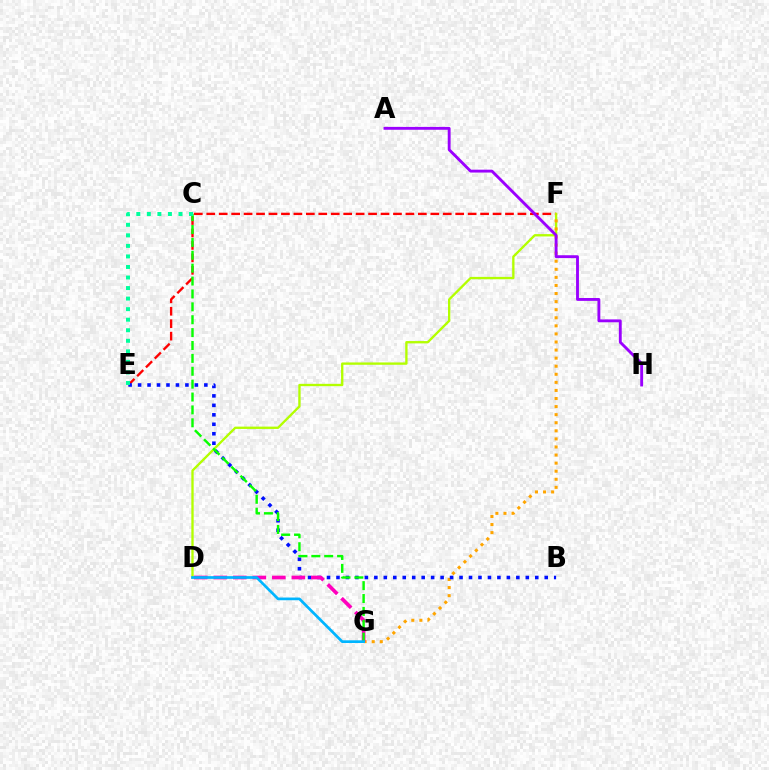{('E', 'F'): [{'color': '#ff0000', 'line_style': 'dashed', 'thickness': 1.69}], ('D', 'F'): [{'color': '#b3ff00', 'line_style': 'solid', 'thickness': 1.68}], ('F', 'G'): [{'color': '#ffa500', 'line_style': 'dotted', 'thickness': 2.19}], ('A', 'H'): [{'color': '#9b00ff', 'line_style': 'solid', 'thickness': 2.07}], ('B', 'E'): [{'color': '#0010ff', 'line_style': 'dotted', 'thickness': 2.57}], ('D', 'G'): [{'color': '#ff00bd', 'line_style': 'dashed', 'thickness': 2.65}, {'color': '#00b5ff', 'line_style': 'solid', 'thickness': 1.95}], ('C', 'G'): [{'color': '#08ff00', 'line_style': 'dashed', 'thickness': 1.75}], ('C', 'E'): [{'color': '#00ff9d', 'line_style': 'dotted', 'thickness': 2.86}]}